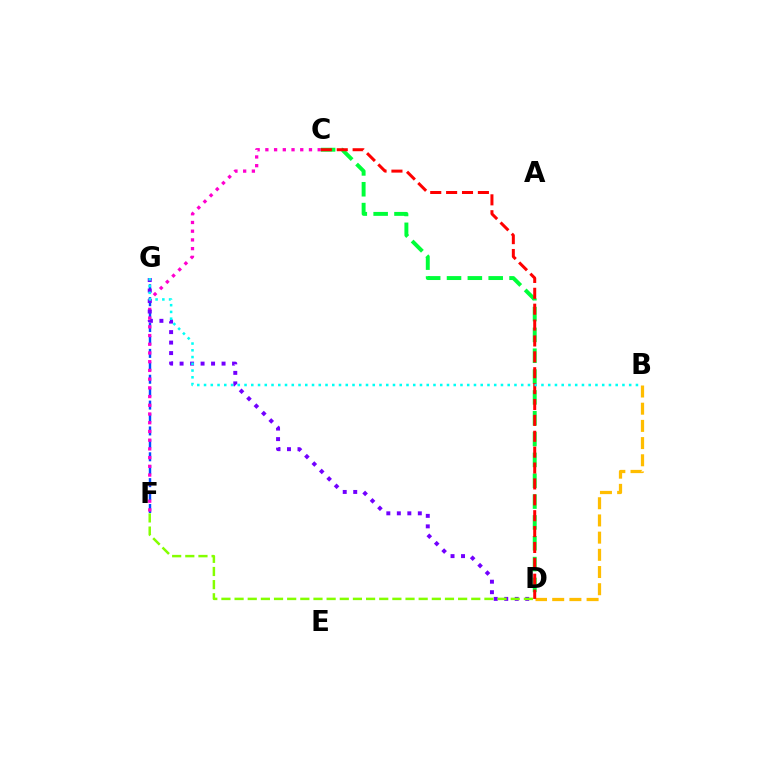{('F', 'G'): [{'color': '#004bff', 'line_style': 'dashed', 'thickness': 1.76}], ('C', 'F'): [{'color': '#ff00cf', 'line_style': 'dotted', 'thickness': 2.37}], ('D', 'G'): [{'color': '#7200ff', 'line_style': 'dotted', 'thickness': 2.85}], ('C', 'D'): [{'color': '#00ff39', 'line_style': 'dashed', 'thickness': 2.83}, {'color': '#ff0000', 'line_style': 'dashed', 'thickness': 2.16}], ('B', 'D'): [{'color': '#ffbd00', 'line_style': 'dashed', 'thickness': 2.34}], ('D', 'F'): [{'color': '#84ff00', 'line_style': 'dashed', 'thickness': 1.79}], ('B', 'G'): [{'color': '#00fff6', 'line_style': 'dotted', 'thickness': 1.83}]}